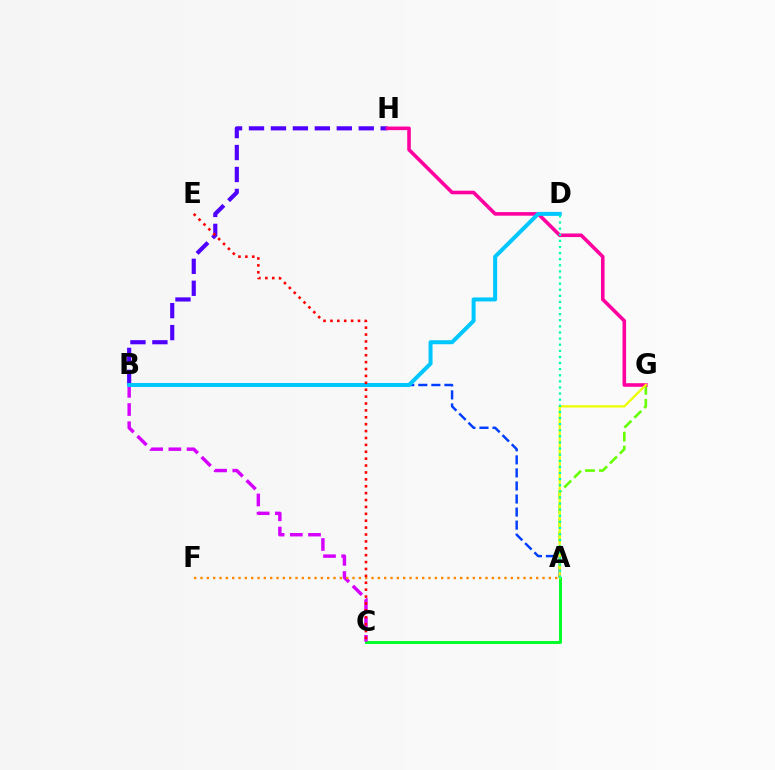{('B', 'H'): [{'color': '#4f00ff', 'line_style': 'dashed', 'thickness': 2.98}], ('A', 'C'): [{'color': '#00ff27', 'line_style': 'solid', 'thickness': 2.12}], ('B', 'C'): [{'color': '#d600ff', 'line_style': 'dashed', 'thickness': 2.47}], ('A', 'G'): [{'color': '#66ff00', 'line_style': 'dashed', 'thickness': 1.89}, {'color': '#eeff00', 'line_style': 'solid', 'thickness': 1.65}], ('G', 'H'): [{'color': '#ff00a0', 'line_style': 'solid', 'thickness': 2.58}], ('A', 'B'): [{'color': '#003fff', 'line_style': 'dashed', 'thickness': 1.77}], ('B', 'D'): [{'color': '#00c7ff', 'line_style': 'solid', 'thickness': 2.89}], ('A', 'F'): [{'color': '#ff8800', 'line_style': 'dotted', 'thickness': 1.72}], ('A', 'D'): [{'color': '#00ffaf', 'line_style': 'dotted', 'thickness': 1.66}], ('C', 'E'): [{'color': '#ff0000', 'line_style': 'dotted', 'thickness': 1.87}]}